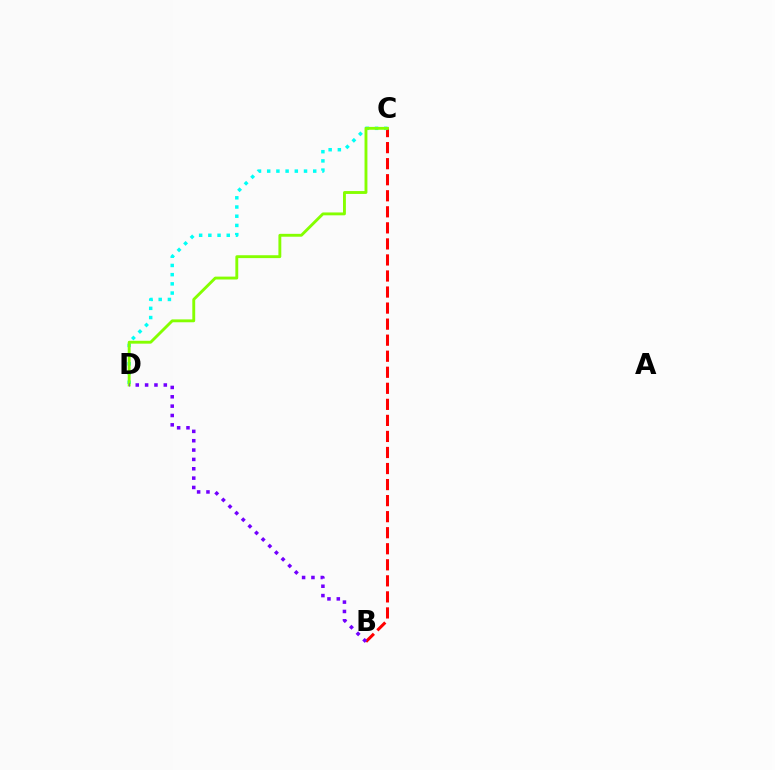{('B', 'C'): [{'color': '#ff0000', 'line_style': 'dashed', 'thickness': 2.18}], ('C', 'D'): [{'color': '#00fff6', 'line_style': 'dotted', 'thickness': 2.5}, {'color': '#84ff00', 'line_style': 'solid', 'thickness': 2.07}], ('B', 'D'): [{'color': '#7200ff', 'line_style': 'dotted', 'thickness': 2.54}]}